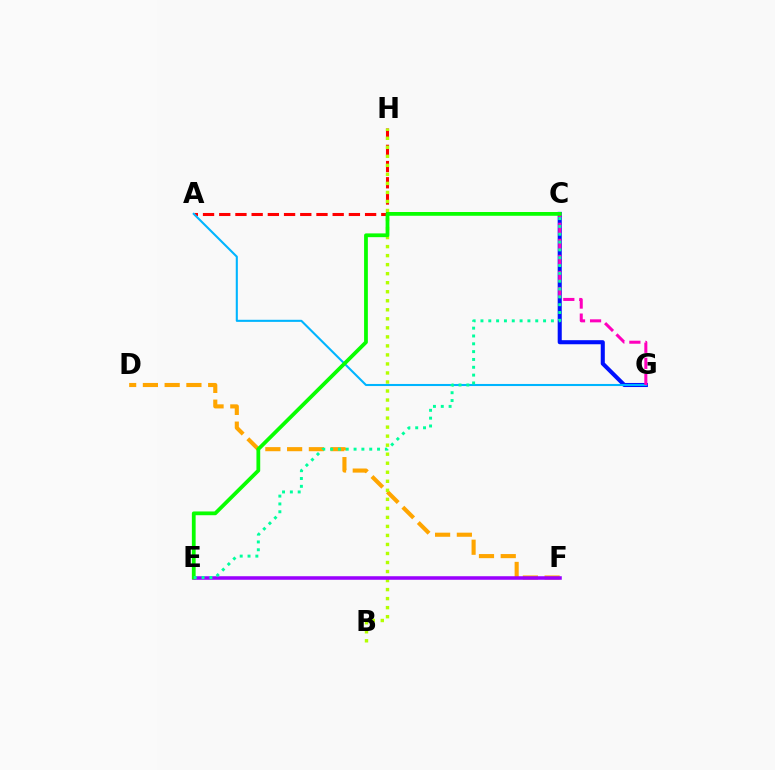{('D', 'F'): [{'color': '#ffa500', 'line_style': 'dashed', 'thickness': 2.96}], ('A', 'H'): [{'color': '#ff0000', 'line_style': 'dashed', 'thickness': 2.2}], ('B', 'H'): [{'color': '#b3ff00', 'line_style': 'dotted', 'thickness': 2.45}], ('E', 'F'): [{'color': '#9b00ff', 'line_style': 'solid', 'thickness': 2.56}], ('C', 'G'): [{'color': '#0010ff', 'line_style': 'solid', 'thickness': 2.93}, {'color': '#ff00bd', 'line_style': 'dashed', 'thickness': 2.18}], ('A', 'G'): [{'color': '#00b5ff', 'line_style': 'solid', 'thickness': 1.5}], ('C', 'E'): [{'color': '#08ff00', 'line_style': 'solid', 'thickness': 2.71}, {'color': '#00ff9d', 'line_style': 'dotted', 'thickness': 2.13}]}